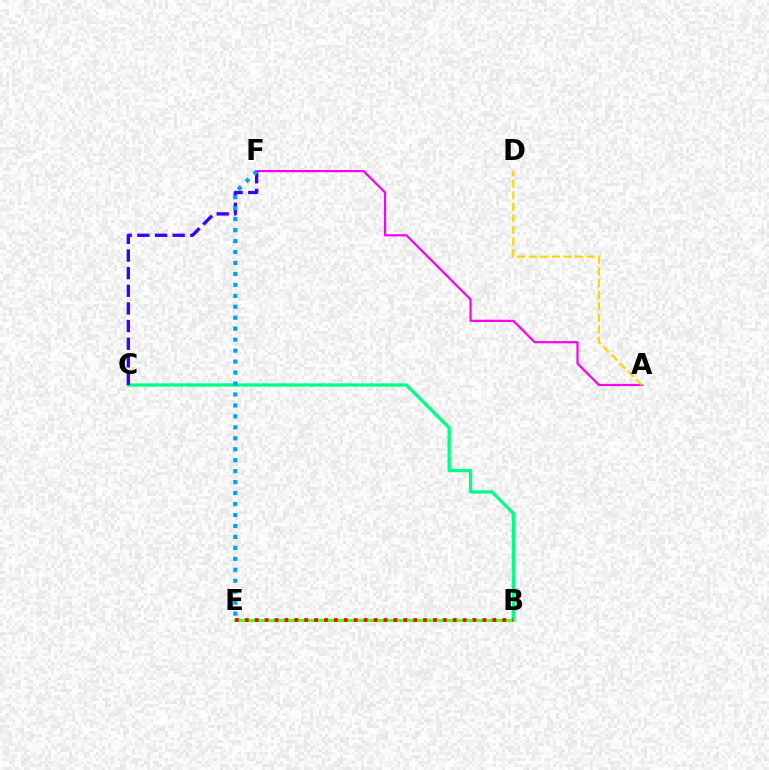{('B', 'E'): [{'color': '#4fff00', 'line_style': 'solid', 'thickness': 2.19}, {'color': '#ff0000', 'line_style': 'dotted', 'thickness': 2.69}], ('B', 'C'): [{'color': '#00ff86', 'line_style': 'solid', 'thickness': 2.35}], ('A', 'F'): [{'color': '#ff00ed', 'line_style': 'solid', 'thickness': 1.58}], ('A', 'D'): [{'color': '#ffd500', 'line_style': 'dashed', 'thickness': 1.57}], ('C', 'F'): [{'color': '#3700ff', 'line_style': 'dashed', 'thickness': 2.4}], ('E', 'F'): [{'color': '#009eff', 'line_style': 'dotted', 'thickness': 2.98}]}